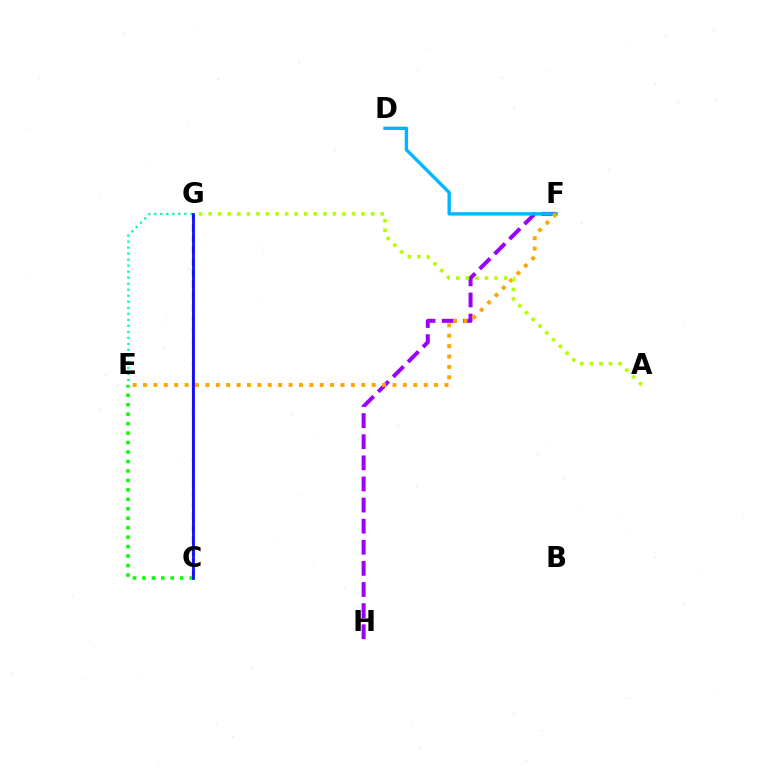{('F', 'H'): [{'color': '#9b00ff', 'line_style': 'dashed', 'thickness': 2.87}], ('D', 'F'): [{'color': '#00b5ff', 'line_style': 'solid', 'thickness': 2.43}], ('E', 'F'): [{'color': '#ffa500', 'line_style': 'dotted', 'thickness': 2.82}], ('C', 'G'): [{'color': '#ff0000', 'line_style': 'dashed', 'thickness': 1.52}, {'color': '#ff00bd', 'line_style': 'dashed', 'thickness': 1.57}, {'color': '#0010ff', 'line_style': 'solid', 'thickness': 1.96}], ('C', 'E'): [{'color': '#08ff00', 'line_style': 'dotted', 'thickness': 2.57}], ('A', 'G'): [{'color': '#b3ff00', 'line_style': 'dotted', 'thickness': 2.6}], ('E', 'G'): [{'color': '#00ff9d', 'line_style': 'dotted', 'thickness': 1.63}]}